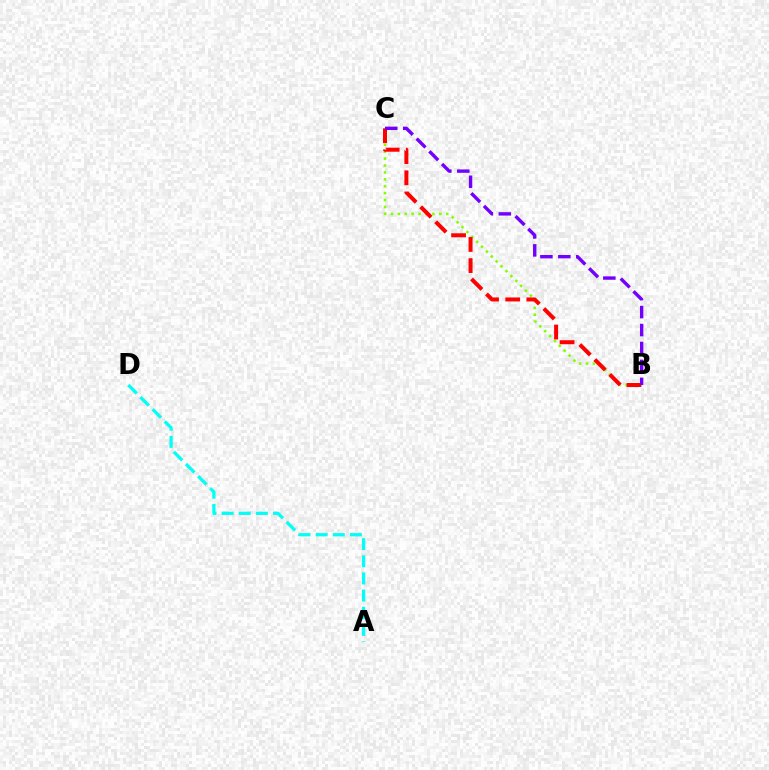{('A', 'D'): [{'color': '#00fff6', 'line_style': 'dashed', 'thickness': 2.33}], ('B', 'C'): [{'color': '#84ff00', 'line_style': 'dotted', 'thickness': 1.88}, {'color': '#ff0000', 'line_style': 'dashed', 'thickness': 2.87}, {'color': '#7200ff', 'line_style': 'dashed', 'thickness': 2.44}]}